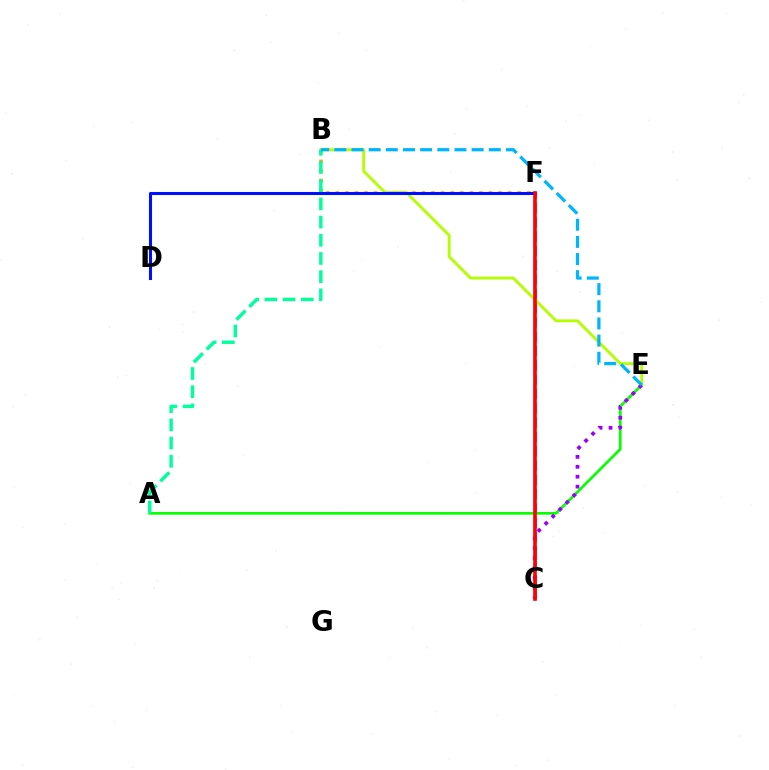{('C', 'F'): [{'color': '#ff00bd', 'line_style': 'dashed', 'thickness': 1.95}, {'color': '#ff0000', 'line_style': 'solid', 'thickness': 2.62}], ('A', 'E'): [{'color': '#08ff00', 'line_style': 'solid', 'thickness': 1.94}], ('B', 'F'): [{'color': '#ffa500', 'line_style': 'dotted', 'thickness': 2.6}], ('B', 'E'): [{'color': '#b3ff00', 'line_style': 'solid', 'thickness': 2.05}, {'color': '#00b5ff', 'line_style': 'dashed', 'thickness': 2.33}], ('C', 'E'): [{'color': '#9b00ff', 'line_style': 'dotted', 'thickness': 2.7}], ('A', 'B'): [{'color': '#00ff9d', 'line_style': 'dashed', 'thickness': 2.47}], ('D', 'F'): [{'color': '#0010ff', 'line_style': 'solid', 'thickness': 2.2}]}